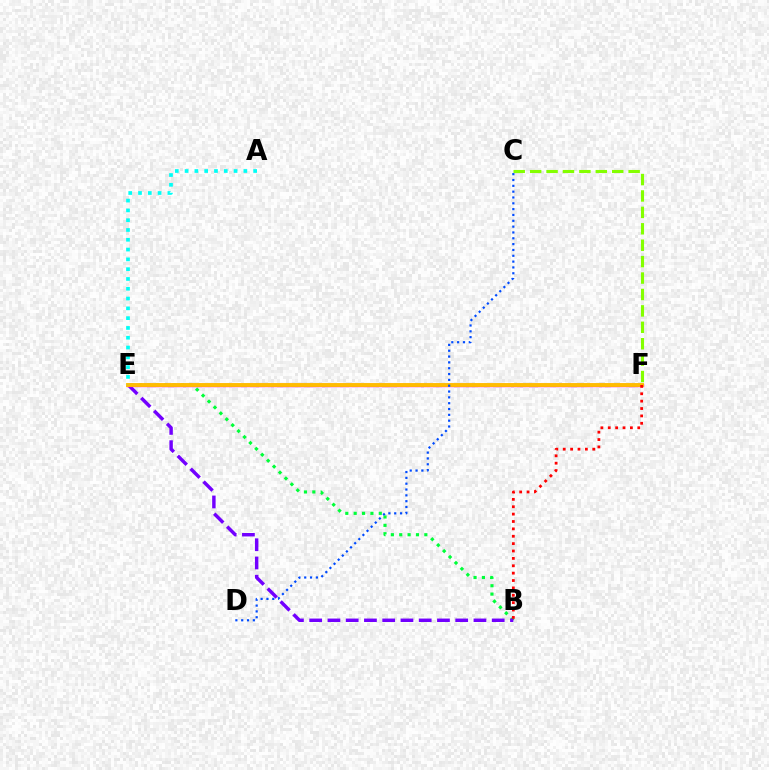{('B', 'E'): [{'color': '#00ff39', 'line_style': 'dotted', 'thickness': 2.27}, {'color': '#7200ff', 'line_style': 'dashed', 'thickness': 2.48}], ('C', 'F'): [{'color': '#84ff00', 'line_style': 'dashed', 'thickness': 2.23}], ('E', 'F'): [{'color': '#ff00cf', 'line_style': 'solid', 'thickness': 2.44}, {'color': '#ffbd00', 'line_style': 'solid', 'thickness': 2.79}], ('C', 'D'): [{'color': '#004bff', 'line_style': 'dotted', 'thickness': 1.58}], ('A', 'E'): [{'color': '#00fff6', 'line_style': 'dotted', 'thickness': 2.66}], ('B', 'F'): [{'color': '#ff0000', 'line_style': 'dotted', 'thickness': 2.0}]}